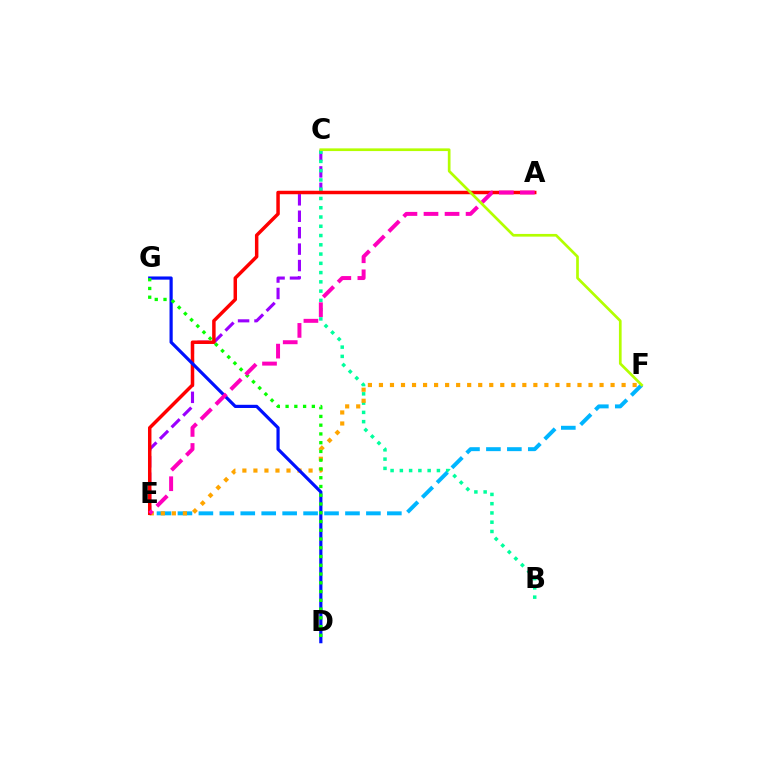{('C', 'E'): [{'color': '#9b00ff', 'line_style': 'dashed', 'thickness': 2.23}], ('B', 'C'): [{'color': '#00ff9d', 'line_style': 'dotted', 'thickness': 2.52}], ('E', 'F'): [{'color': '#00b5ff', 'line_style': 'dashed', 'thickness': 2.84}, {'color': '#ffa500', 'line_style': 'dotted', 'thickness': 3.0}], ('A', 'E'): [{'color': '#ff0000', 'line_style': 'solid', 'thickness': 2.5}, {'color': '#ff00bd', 'line_style': 'dashed', 'thickness': 2.86}], ('D', 'G'): [{'color': '#0010ff', 'line_style': 'solid', 'thickness': 2.3}, {'color': '#08ff00', 'line_style': 'dotted', 'thickness': 2.38}], ('C', 'F'): [{'color': '#b3ff00', 'line_style': 'solid', 'thickness': 1.94}]}